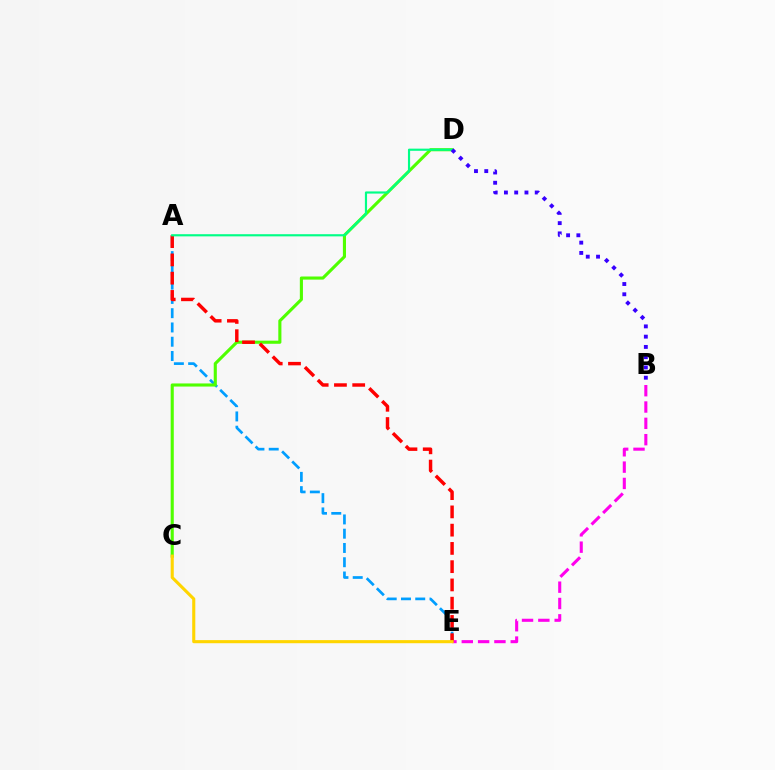{('A', 'E'): [{'color': '#009eff', 'line_style': 'dashed', 'thickness': 1.94}, {'color': '#ff0000', 'line_style': 'dashed', 'thickness': 2.48}], ('C', 'D'): [{'color': '#4fff00', 'line_style': 'solid', 'thickness': 2.24}], ('B', 'E'): [{'color': '#ff00ed', 'line_style': 'dashed', 'thickness': 2.22}], ('C', 'E'): [{'color': '#ffd500', 'line_style': 'solid', 'thickness': 2.23}], ('A', 'D'): [{'color': '#00ff86', 'line_style': 'solid', 'thickness': 1.56}], ('B', 'D'): [{'color': '#3700ff', 'line_style': 'dotted', 'thickness': 2.79}]}